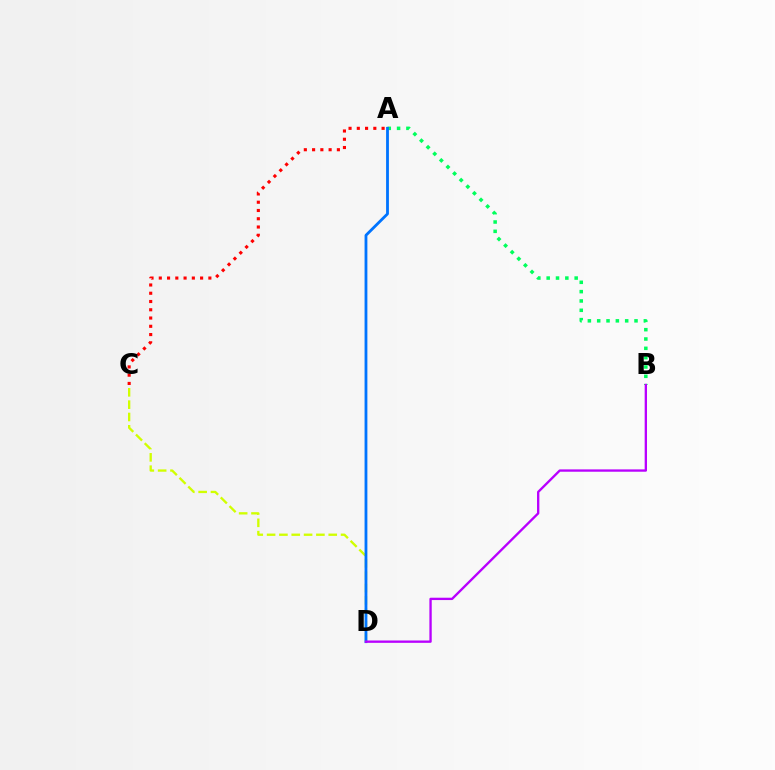{('C', 'D'): [{'color': '#d1ff00', 'line_style': 'dashed', 'thickness': 1.68}], ('A', 'C'): [{'color': '#ff0000', 'line_style': 'dotted', 'thickness': 2.24}], ('A', 'B'): [{'color': '#00ff5c', 'line_style': 'dotted', 'thickness': 2.53}], ('A', 'D'): [{'color': '#0074ff', 'line_style': 'solid', 'thickness': 2.02}], ('B', 'D'): [{'color': '#b900ff', 'line_style': 'solid', 'thickness': 1.69}]}